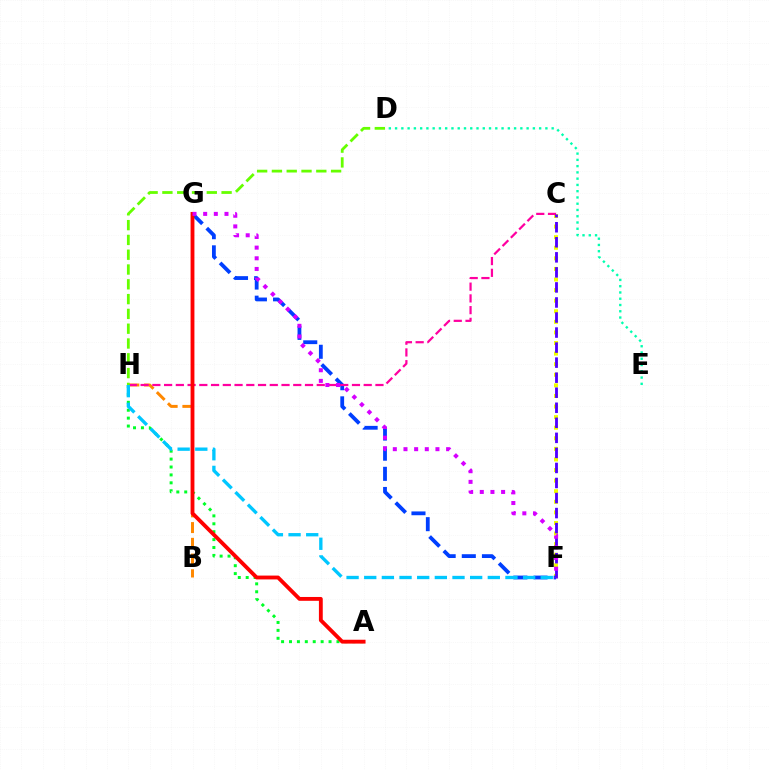{('A', 'H'): [{'color': '#00ff27', 'line_style': 'dotted', 'thickness': 2.15}], ('C', 'F'): [{'color': '#eeff00', 'line_style': 'dotted', 'thickness': 2.88}, {'color': '#4f00ff', 'line_style': 'dashed', 'thickness': 2.04}], ('B', 'H'): [{'color': '#ff8800', 'line_style': 'dashed', 'thickness': 2.14}], ('F', 'G'): [{'color': '#003fff', 'line_style': 'dashed', 'thickness': 2.74}, {'color': '#d600ff', 'line_style': 'dotted', 'thickness': 2.9}], ('C', 'H'): [{'color': '#ff00a0', 'line_style': 'dashed', 'thickness': 1.6}], ('D', 'E'): [{'color': '#00ffaf', 'line_style': 'dotted', 'thickness': 1.7}], ('A', 'G'): [{'color': '#ff0000', 'line_style': 'solid', 'thickness': 2.77}], ('F', 'H'): [{'color': '#00c7ff', 'line_style': 'dashed', 'thickness': 2.4}], ('D', 'H'): [{'color': '#66ff00', 'line_style': 'dashed', 'thickness': 2.01}]}